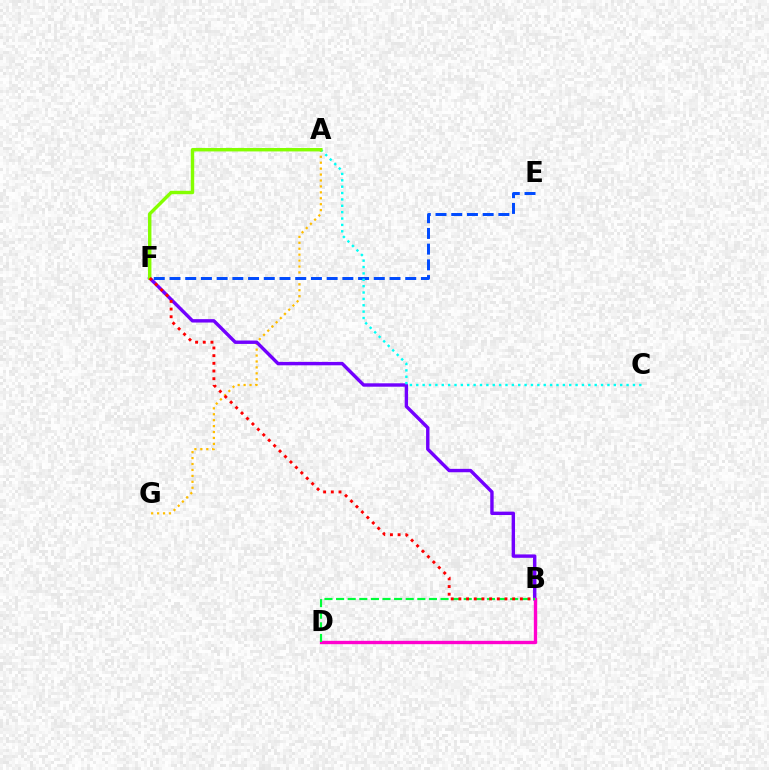{('A', 'G'): [{'color': '#ffbd00', 'line_style': 'dotted', 'thickness': 1.61}], ('B', 'F'): [{'color': '#7200ff', 'line_style': 'solid', 'thickness': 2.45}, {'color': '#ff0000', 'line_style': 'dotted', 'thickness': 2.09}], ('E', 'F'): [{'color': '#004bff', 'line_style': 'dashed', 'thickness': 2.13}], ('B', 'D'): [{'color': '#ff00cf', 'line_style': 'solid', 'thickness': 2.41}, {'color': '#00ff39', 'line_style': 'dashed', 'thickness': 1.58}], ('A', 'C'): [{'color': '#00fff6', 'line_style': 'dotted', 'thickness': 1.73}], ('A', 'F'): [{'color': '#84ff00', 'line_style': 'solid', 'thickness': 2.46}]}